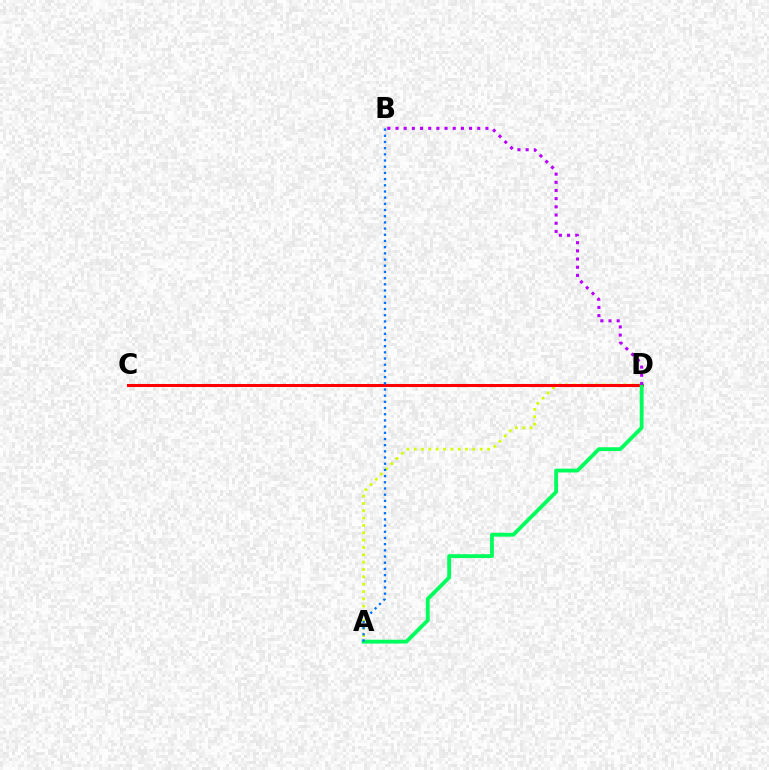{('A', 'D'): [{'color': '#d1ff00', 'line_style': 'dotted', 'thickness': 1.99}, {'color': '#00ff5c', 'line_style': 'solid', 'thickness': 2.76}], ('C', 'D'): [{'color': '#ff0000', 'line_style': 'solid', 'thickness': 2.18}], ('B', 'D'): [{'color': '#b900ff', 'line_style': 'dotted', 'thickness': 2.22}], ('A', 'B'): [{'color': '#0074ff', 'line_style': 'dotted', 'thickness': 1.68}]}